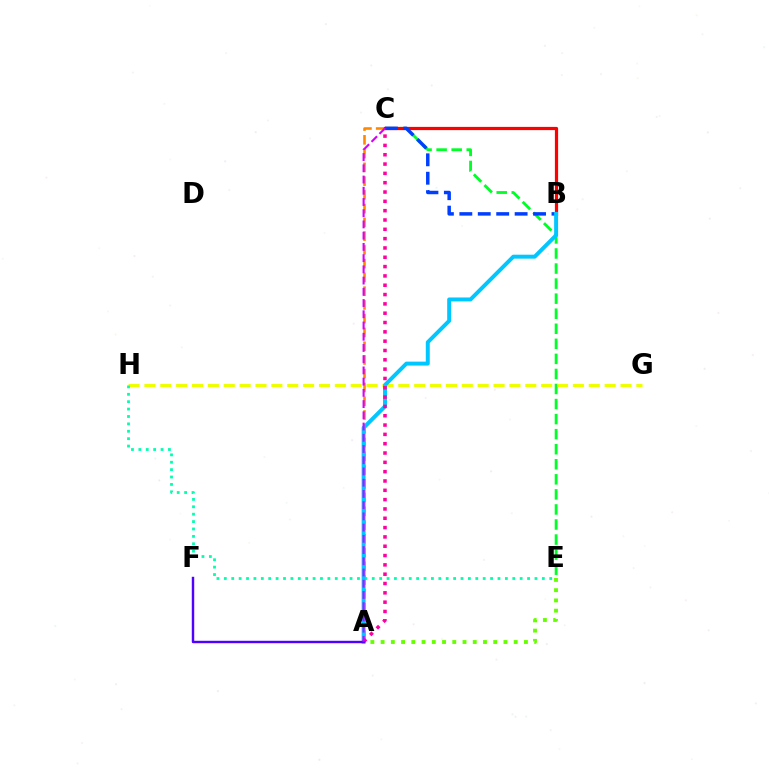{('C', 'E'): [{'color': '#00ff27', 'line_style': 'dashed', 'thickness': 2.05}], ('G', 'H'): [{'color': '#eeff00', 'line_style': 'dashed', 'thickness': 2.16}], ('A', 'E'): [{'color': '#66ff00', 'line_style': 'dotted', 'thickness': 2.78}], ('A', 'C'): [{'color': '#ff8800', 'line_style': 'dashed', 'thickness': 1.87}, {'color': '#ff00a0', 'line_style': 'dotted', 'thickness': 2.53}, {'color': '#d600ff', 'line_style': 'dashed', 'thickness': 1.53}], ('B', 'C'): [{'color': '#ff0000', 'line_style': 'solid', 'thickness': 2.32}, {'color': '#003fff', 'line_style': 'dashed', 'thickness': 2.5}], ('E', 'H'): [{'color': '#00ffaf', 'line_style': 'dotted', 'thickness': 2.01}], ('A', 'B'): [{'color': '#00c7ff', 'line_style': 'solid', 'thickness': 2.85}], ('A', 'F'): [{'color': '#4f00ff', 'line_style': 'solid', 'thickness': 1.75}]}